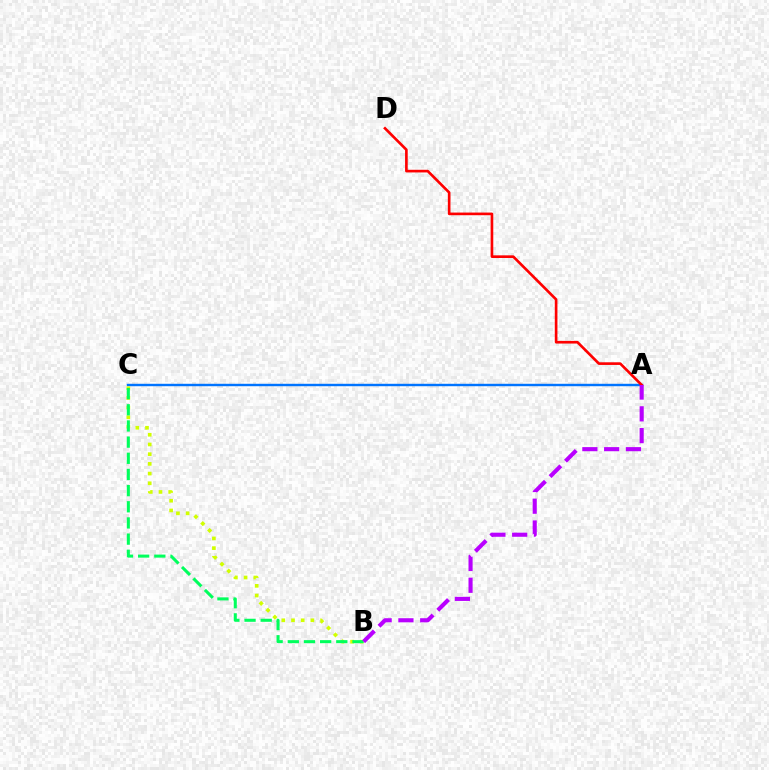{('A', 'C'): [{'color': '#0074ff', 'line_style': 'solid', 'thickness': 1.74}], ('B', 'C'): [{'color': '#d1ff00', 'line_style': 'dotted', 'thickness': 2.64}, {'color': '#00ff5c', 'line_style': 'dashed', 'thickness': 2.2}], ('A', 'D'): [{'color': '#ff0000', 'line_style': 'solid', 'thickness': 1.91}], ('A', 'B'): [{'color': '#b900ff', 'line_style': 'dashed', 'thickness': 2.96}]}